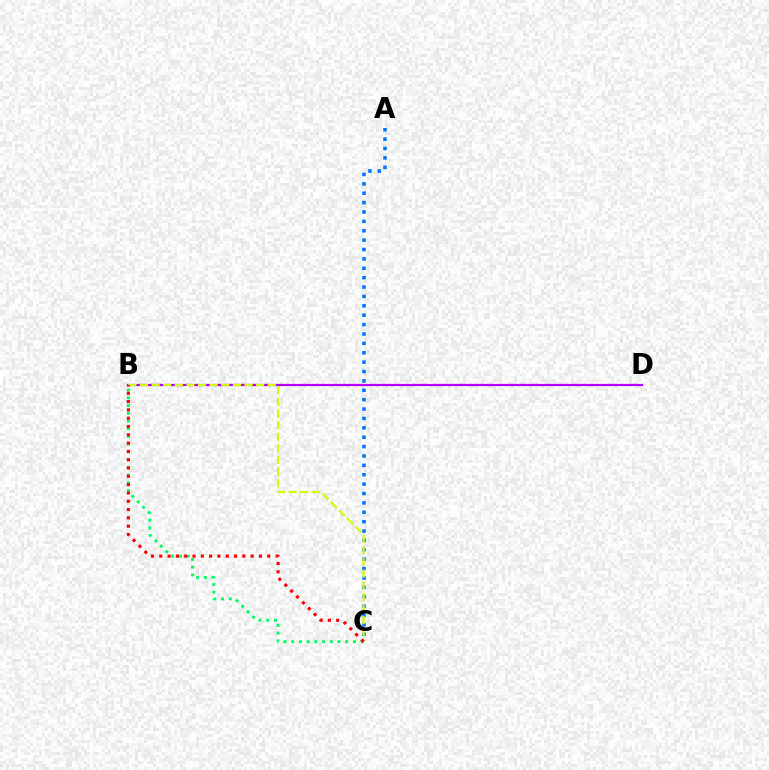{('B', 'C'): [{'color': '#00ff5c', 'line_style': 'dotted', 'thickness': 2.1}, {'color': '#d1ff00', 'line_style': 'dashed', 'thickness': 1.58}, {'color': '#ff0000', 'line_style': 'dotted', 'thickness': 2.26}], ('B', 'D'): [{'color': '#b900ff', 'line_style': 'solid', 'thickness': 1.6}], ('A', 'C'): [{'color': '#0074ff', 'line_style': 'dotted', 'thickness': 2.55}]}